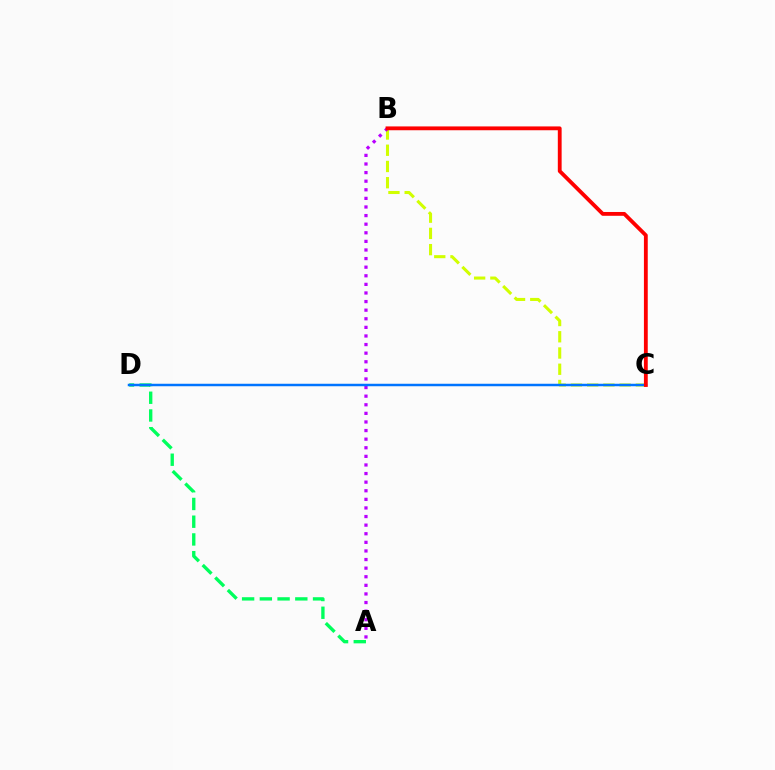{('B', 'C'): [{'color': '#d1ff00', 'line_style': 'dashed', 'thickness': 2.21}, {'color': '#ff0000', 'line_style': 'solid', 'thickness': 2.75}], ('A', 'B'): [{'color': '#b900ff', 'line_style': 'dotted', 'thickness': 2.34}], ('A', 'D'): [{'color': '#00ff5c', 'line_style': 'dashed', 'thickness': 2.41}], ('C', 'D'): [{'color': '#0074ff', 'line_style': 'solid', 'thickness': 1.79}]}